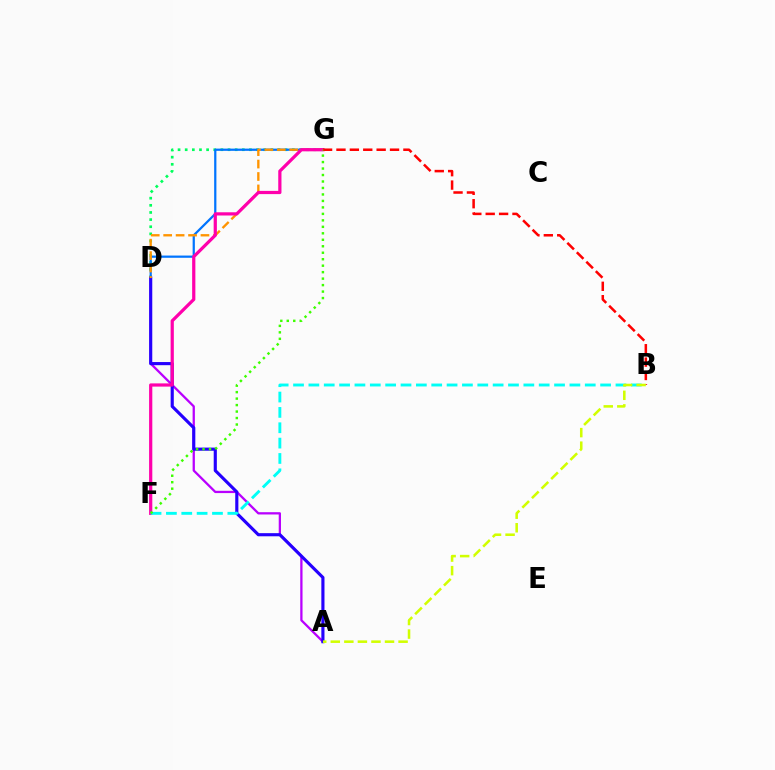{('D', 'G'): [{'color': '#00ff5c', 'line_style': 'dotted', 'thickness': 1.94}, {'color': '#0074ff', 'line_style': 'solid', 'thickness': 1.61}, {'color': '#ff9400', 'line_style': 'dashed', 'thickness': 1.69}], ('A', 'D'): [{'color': '#b900ff', 'line_style': 'solid', 'thickness': 1.64}, {'color': '#2500ff', 'line_style': 'solid', 'thickness': 2.26}], ('F', 'G'): [{'color': '#ff00ac', 'line_style': 'solid', 'thickness': 2.32}, {'color': '#3dff00', 'line_style': 'dotted', 'thickness': 1.76}], ('B', 'G'): [{'color': '#ff0000', 'line_style': 'dashed', 'thickness': 1.82}], ('B', 'F'): [{'color': '#00fff6', 'line_style': 'dashed', 'thickness': 2.09}], ('A', 'B'): [{'color': '#d1ff00', 'line_style': 'dashed', 'thickness': 1.84}]}